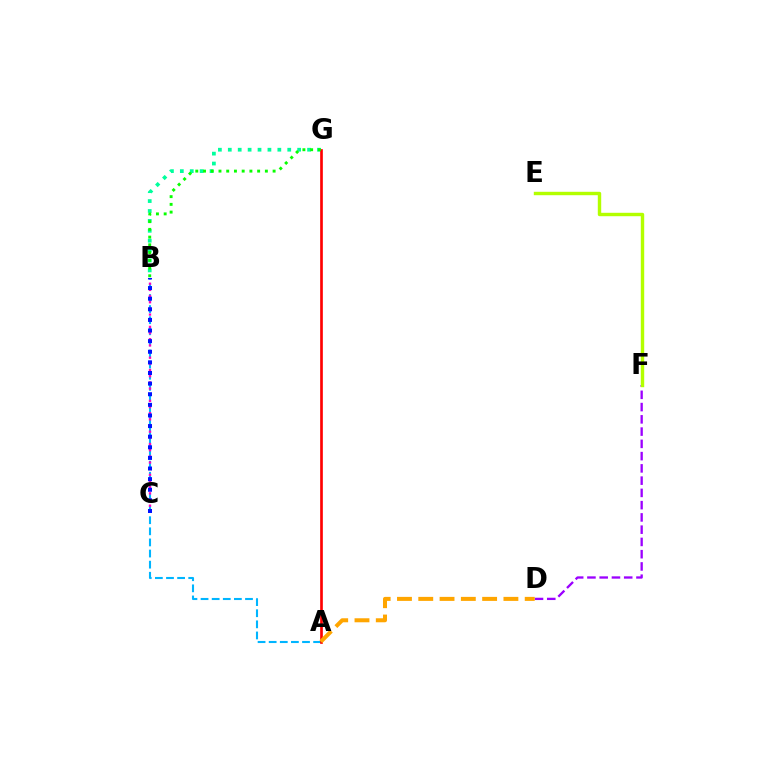{('D', 'F'): [{'color': '#9b00ff', 'line_style': 'dashed', 'thickness': 1.67}], ('A', 'B'): [{'color': '#00b5ff', 'line_style': 'dashed', 'thickness': 1.51}], ('B', 'G'): [{'color': '#00ff9d', 'line_style': 'dotted', 'thickness': 2.69}, {'color': '#08ff00', 'line_style': 'dotted', 'thickness': 2.1}], ('A', 'G'): [{'color': '#ff0000', 'line_style': 'solid', 'thickness': 1.93}], ('A', 'D'): [{'color': '#ffa500', 'line_style': 'dashed', 'thickness': 2.89}], ('B', 'C'): [{'color': '#ff00bd', 'line_style': 'dotted', 'thickness': 1.67}, {'color': '#0010ff', 'line_style': 'dotted', 'thickness': 2.88}], ('E', 'F'): [{'color': '#b3ff00', 'line_style': 'solid', 'thickness': 2.46}]}